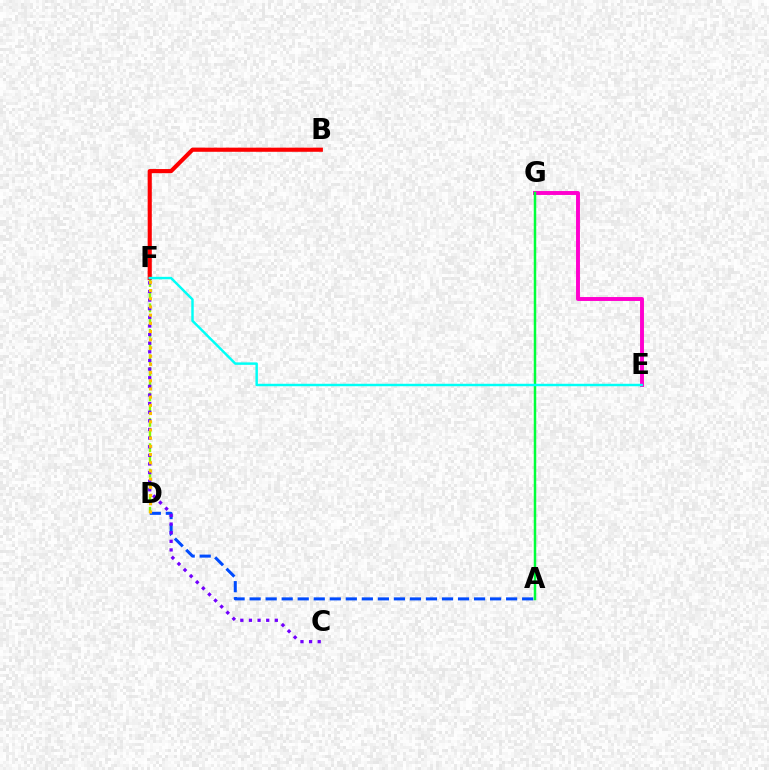{('A', 'D'): [{'color': '#004bff', 'line_style': 'dashed', 'thickness': 2.18}], ('D', 'F'): [{'color': '#84ff00', 'line_style': 'dashed', 'thickness': 1.73}, {'color': '#ffbd00', 'line_style': 'dotted', 'thickness': 2.23}], ('B', 'F'): [{'color': '#ff0000', 'line_style': 'solid', 'thickness': 2.98}], ('E', 'G'): [{'color': '#ff00cf', 'line_style': 'solid', 'thickness': 2.82}], ('C', 'F'): [{'color': '#7200ff', 'line_style': 'dotted', 'thickness': 2.34}], ('A', 'G'): [{'color': '#00ff39', 'line_style': 'solid', 'thickness': 1.79}], ('E', 'F'): [{'color': '#00fff6', 'line_style': 'solid', 'thickness': 1.77}]}